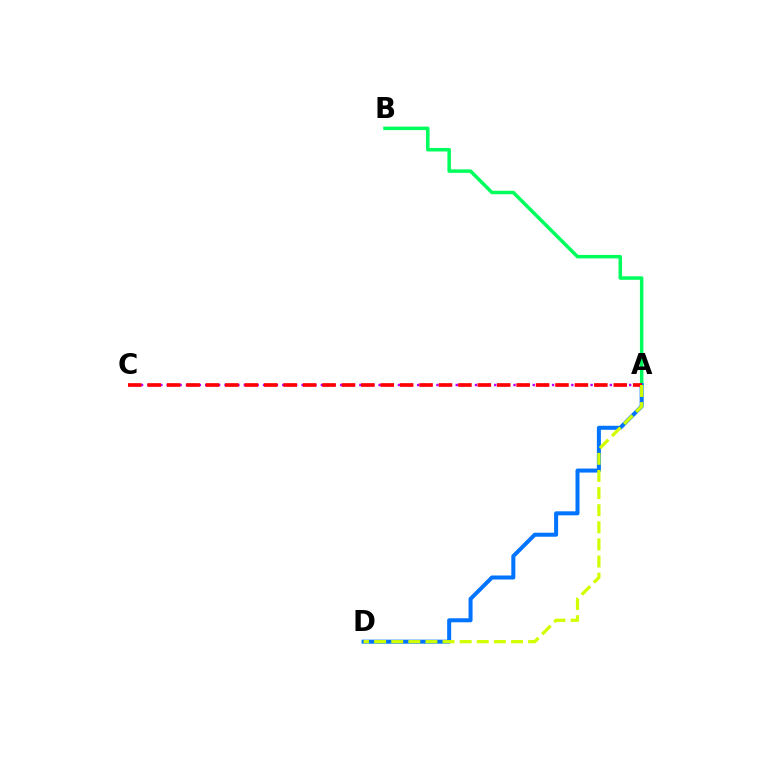{('A', 'B'): [{'color': '#00ff5c', 'line_style': 'solid', 'thickness': 2.52}], ('A', 'D'): [{'color': '#0074ff', 'line_style': 'solid', 'thickness': 2.89}, {'color': '#d1ff00', 'line_style': 'dashed', 'thickness': 2.33}], ('A', 'C'): [{'color': '#b900ff', 'line_style': 'dotted', 'thickness': 1.74}, {'color': '#ff0000', 'line_style': 'dashed', 'thickness': 2.64}]}